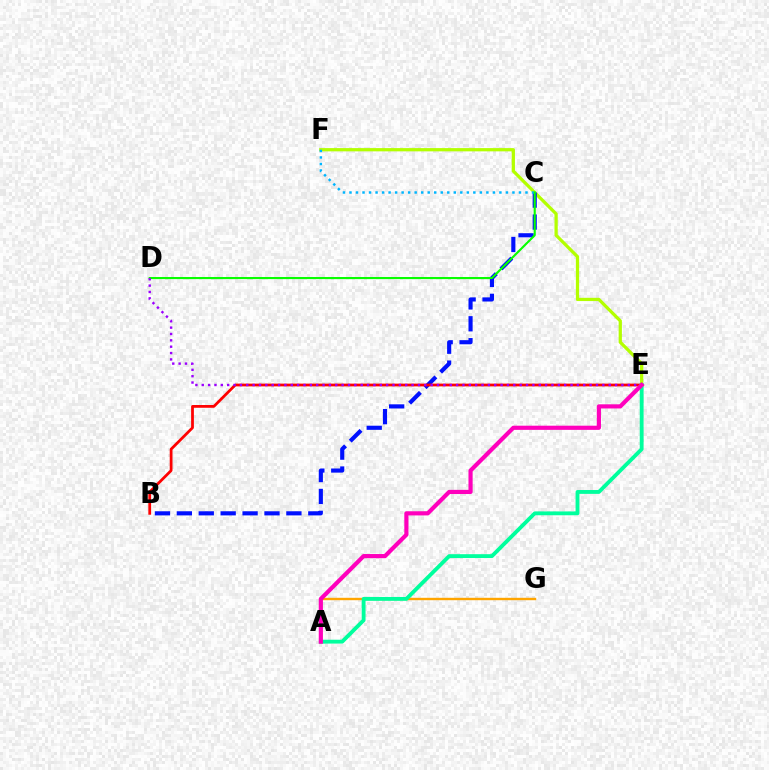{('E', 'F'): [{'color': '#b3ff00', 'line_style': 'solid', 'thickness': 2.34}], ('B', 'C'): [{'color': '#0010ff', 'line_style': 'dashed', 'thickness': 2.98}], ('A', 'G'): [{'color': '#ffa500', 'line_style': 'solid', 'thickness': 1.73}], ('C', 'F'): [{'color': '#00b5ff', 'line_style': 'dotted', 'thickness': 1.77}], ('B', 'E'): [{'color': '#ff0000', 'line_style': 'solid', 'thickness': 1.99}], ('C', 'D'): [{'color': '#08ff00', 'line_style': 'solid', 'thickness': 1.53}], ('A', 'E'): [{'color': '#00ff9d', 'line_style': 'solid', 'thickness': 2.77}, {'color': '#ff00bd', 'line_style': 'solid', 'thickness': 3.0}], ('D', 'E'): [{'color': '#9b00ff', 'line_style': 'dotted', 'thickness': 1.73}]}